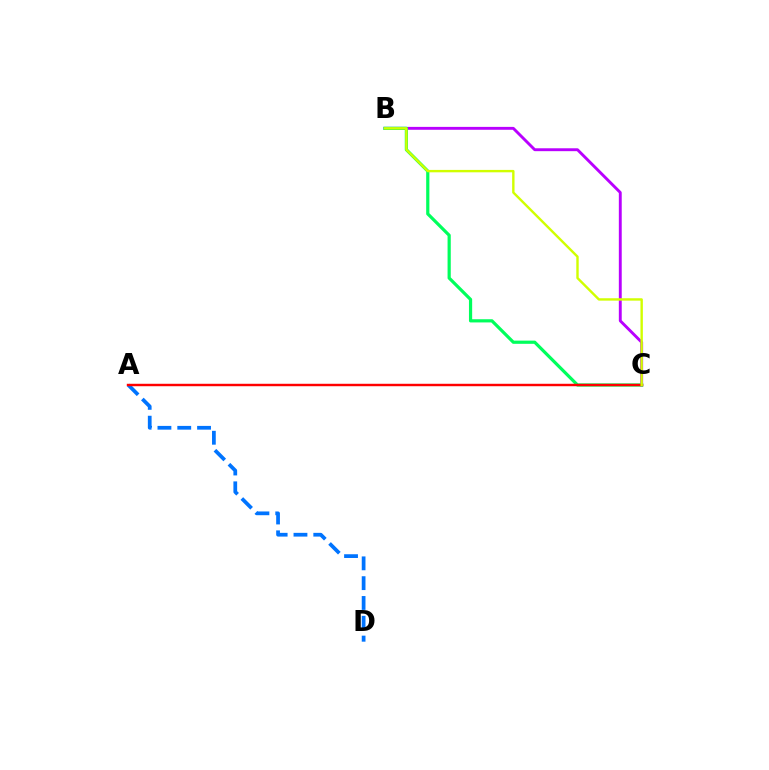{('B', 'C'): [{'color': '#b900ff', 'line_style': 'solid', 'thickness': 2.08}, {'color': '#00ff5c', 'line_style': 'solid', 'thickness': 2.3}, {'color': '#d1ff00', 'line_style': 'solid', 'thickness': 1.73}], ('A', 'D'): [{'color': '#0074ff', 'line_style': 'dashed', 'thickness': 2.69}], ('A', 'C'): [{'color': '#ff0000', 'line_style': 'solid', 'thickness': 1.75}]}